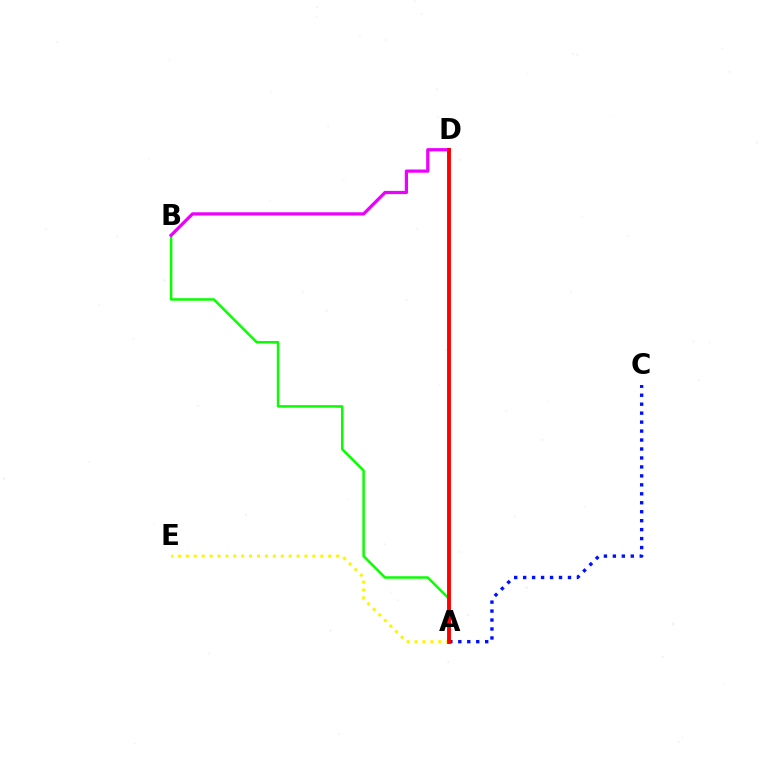{('A', 'D'): [{'color': '#00fff6', 'line_style': 'dotted', 'thickness': 1.54}, {'color': '#ff0000', 'line_style': 'solid', 'thickness': 2.8}], ('A', 'B'): [{'color': '#08ff00', 'line_style': 'solid', 'thickness': 1.79}], ('A', 'E'): [{'color': '#fcf500', 'line_style': 'dotted', 'thickness': 2.15}], ('A', 'C'): [{'color': '#0010ff', 'line_style': 'dotted', 'thickness': 2.43}], ('B', 'D'): [{'color': '#ee00ff', 'line_style': 'solid', 'thickness': 2.32}]}